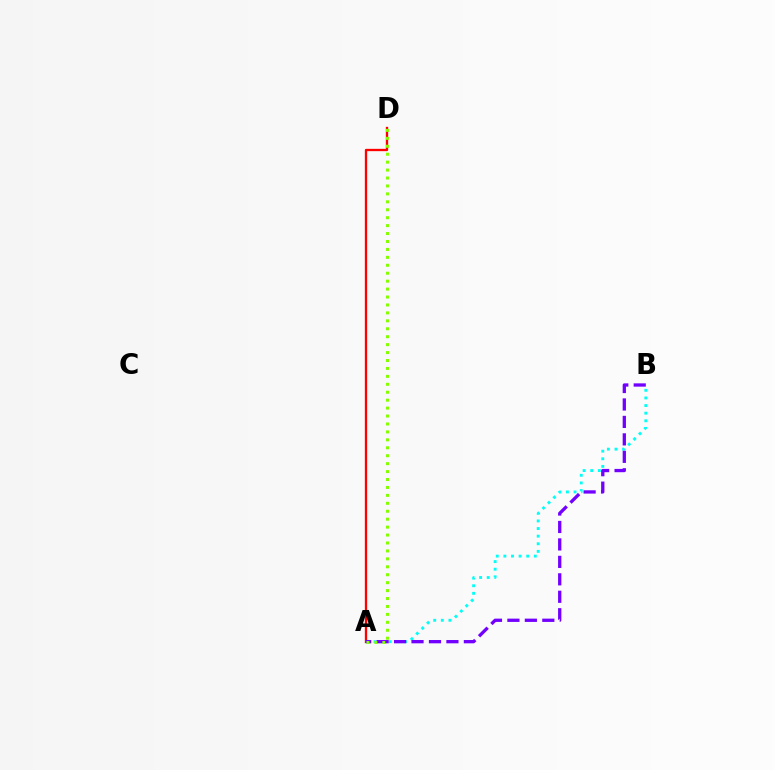{('A', 'D'): [{'color': '#ff0000', 'line_style': 'solid', 'thickness': 1.66}, {'color': '#84ff00', 'line_style': 'dotted', 'thickness': 2.16}], ('A', 'B'): [{'color': '#00fff6', 'line_style': 'dotted', 'thickness': 2.07}, {'color': '#7200ff', 'line_style': 'dashed', 'thickness': 2.37}]}